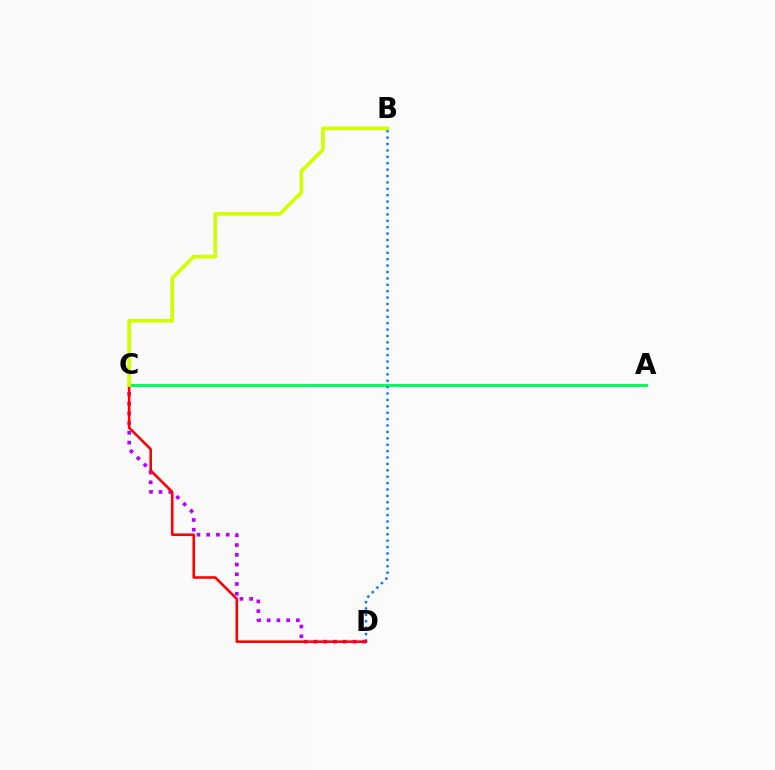{('C', 'D'): [{'color': '#b900ff', 'line_style': 'dotted', 'thickness': 2.65}, {'color': '#ff0000', 'line_style': 'solid', 'thickness': 1.85}], ('A', 'C'): [{'color': '#00ff5c', 'line_style': 'solid', 'thickness': 2.14}], ('B', 'D'): [{'color': '#0074ff', 'line_style': 'dotted', 'thickness': 1.74}], ('B', 'C'): [{'color': '#d1ff00', 'line_style': 'solid', 'thickness': 2.65}]}